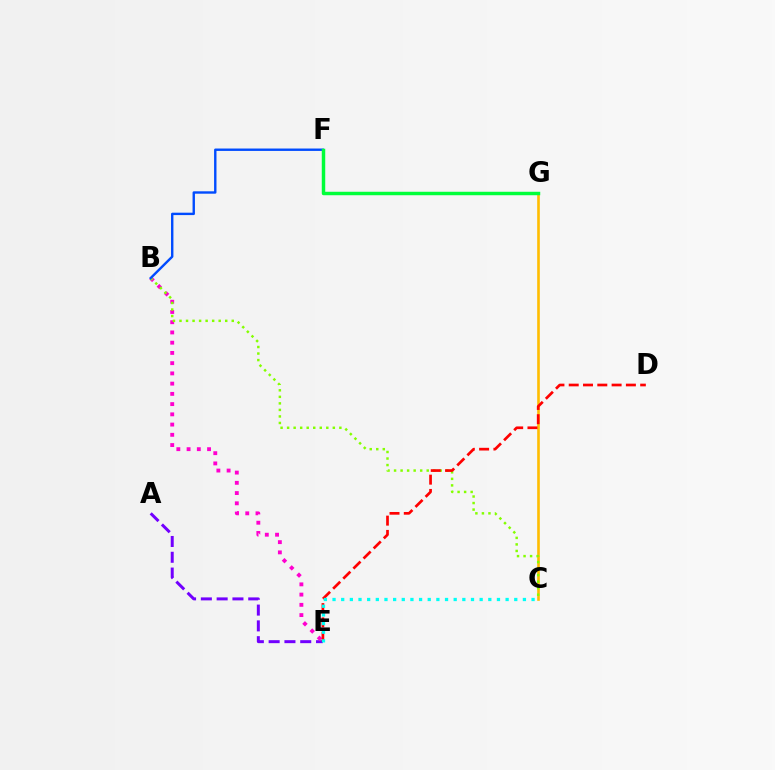{('A', 'E'): [{'color': '#7200ff', 'line_style': 'dashed', 'thickness': 2.15}], ('C', 'G'): [{'color': '#ffbd00', 'line_style': 'solid', 'thickness': 1.88}], ('B', 'E'): [{'color': '#ff00cf', 'line_style': 'dotted', 'thickness': 2.78}], ('B', 'C'): [{'color': '#84ff00', 'line_style': 'dotted', 'thickness': 1.77}], ('D', 'E'): [{'color': '#ff0000', 'line_style': 'dashed', 'thickness': 1.94}], ('C', 'E'): [{'color': '#00fff6', 'line_style': 'dotted', 'thickness': 2.35}], ('B', 'F'): [{'color': '#004bff', 'line_style': 'solid', 'thickness': 1.72}], ('F', 'G'): [{'color': '#00ff39', 'line_style': 'solid', 'thickness': 2.49}]}